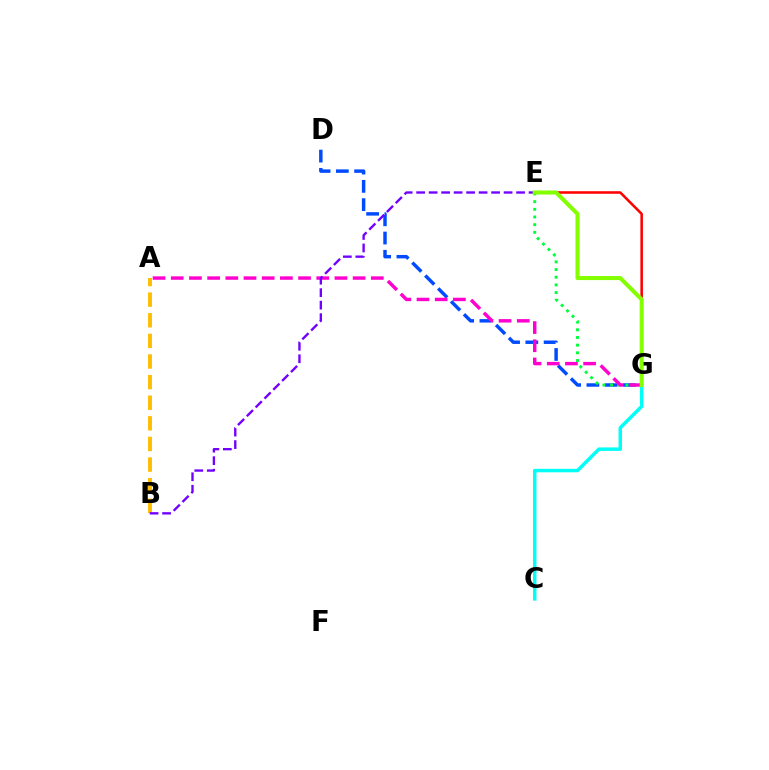{('C', 'G'): [{'color': '#00fff6', 'line_style': 'solid', 'thickness': 2.51}], ('D', 'G'): [{'color': '#004bff', 'line_style': 'dashed', 'thickness': 2.48}], ('A', 'B'): [{'color': '#ffbd00', 'line_style': 'dashed', 'thickness': 2.8}], ('E', 'G'): [{'color': '#00ff39', 'line_style': 'dotted', 'thickness': 2.09}, {'color': '#ff0000', 'line_style': 'solid', 'thickness': 1.83}, {'color': '#84ff00', 'line_style': 'solid', 'thickness': 2.91}], ('A', 'G'): [{'color': '#ff00cf', 'line_style': 'dashed', 'thickness': 2.47}], ('B', 'E'): [{'color': '#7200ff', 'line_style': 'dashed', 'thickness': 1.7}]}